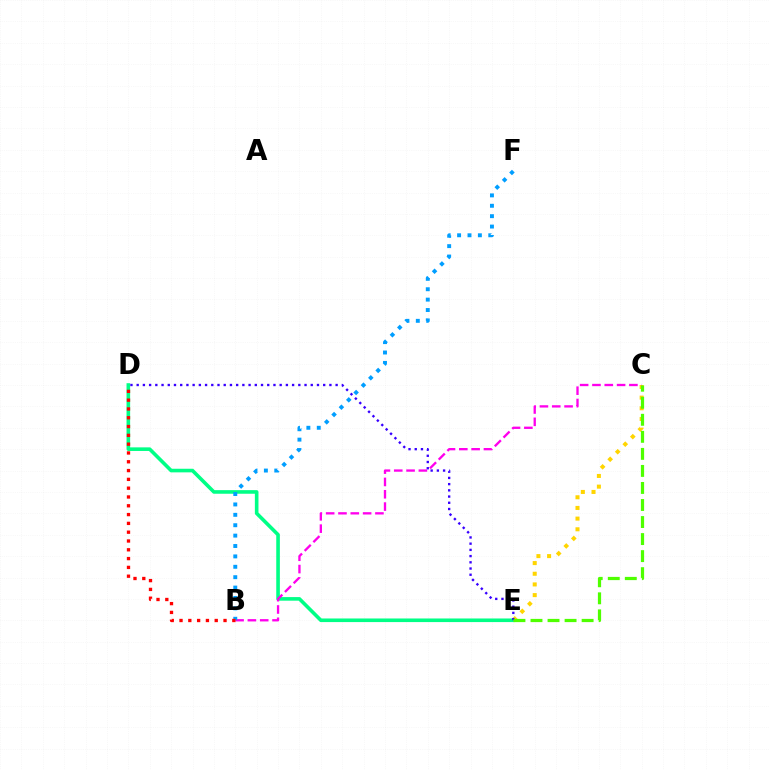{('D', 'E'): [{'color': '#00ff86', 'line_style': 'solid', 'thickness': 2.6}, {'color': '#3700ff', 'line_style': 'dotted', 'thickness': 1.69}], ('C', 'E'): [{'color': '#ffd500', 'line_style': 'dotted', 'thickness': 2.9}, {'color': '#4fff00', 'line_style': 'dashed', 'thickness': 2.31}], ('B', 'C'): [{'color': '#ff00ed', 'line_style': 'dashed', 'thickness': 1.67}], ('B', 'F'): [{'color': '#009eff', 'line_style': 'dotted', 'thickness': 2.82}], ('B', 'D'): [{'color': '#ff0000', 'line_style': 'dotted', 'thickness': 2.39}]}